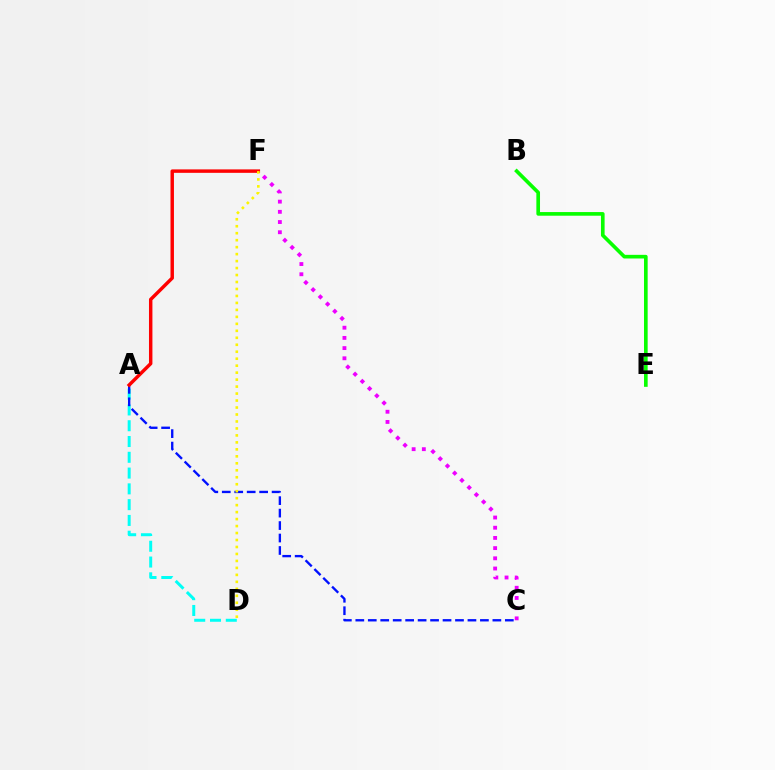{('A', 'D'): [{'color': '#00fff6', 'line_style': 'dashed', 'thickness': 2.14}], ('C', 'F'): [{'color': '#ee00ff', 'line_style': 'dotted', 'thickness': 2.77}], ('B', 'E'): [{'color': '#08ff00', 'line_style': 'solid', 'thickness': 2.63}], ('A', 'C'): [{'color': '#0010ff', 'line_style': 'dashed', 'thickness': 1.69}], ('A', 'F'): [{'color': '#ff0000', 'line_style': 'solid', 'thickness': 2.48}], ('D', 'F'): [{'color': '#fcf500', 'line_style': 'dotted', 'thickness': 1.89}]}